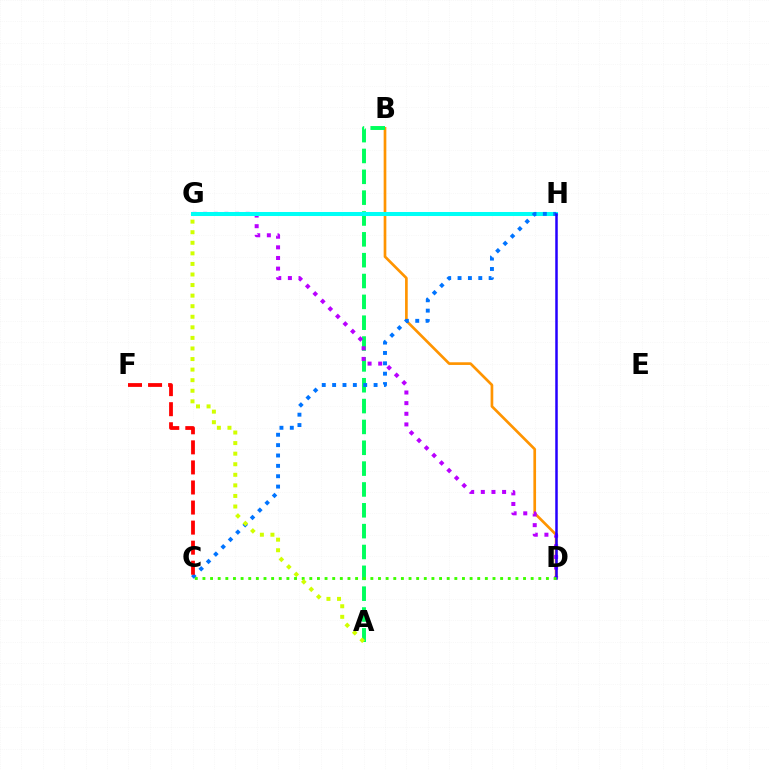{('B', 'D'): [{'color': '#ff9400', 'line_style': 'solid', 'thickness': 1.93}], ('A', 'B'): [{'color': '#00ff5c', 'line_style': 'dashed', 'thickness': 2.83}], ('D', 'G'): [{'color': '#b900ff', 'line_style': 'dotted', 'thickness': 2.89}], ('G', 'H'): [{'color': '#ff00ac', 'line_style': 'dotted', 'thickness': 2.53}, {'color': '#00fff6', 'line_style': 'solid', 'thickness': 2.9}], ('C', 'H'): [{'color': '#0074ff', 'line_style': 'dotted', 'thickness': 2.82}], ('D', 'H'): [{'color': '#2500ff', 'line_style': 'solid', 'thickness': 1.81}], ('C', 'D'): [{'color': '#3dff00', 'line_style': 'dotted', 'thickness': 2.07}], ('A', 'G'): [{'color': '#d1ff00', 'line_style': 'dotted', 'thickness': 2.87}], ('C', 'F'): [{'color': '#ff0000', 'line_style': 'dashed', 'thickness': 2.73}]}